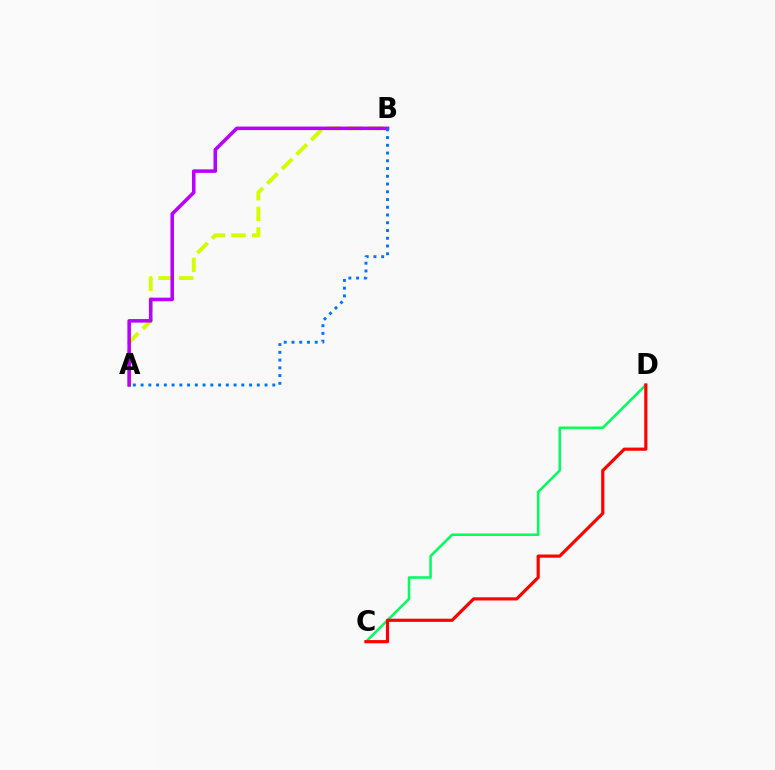{('C', 'D'): [{'color': '#00ff5c', 'line_style': 'solid', 'thickness': 1.82}, {'color': '#ff0000', 'line_style': 'solid', 'thickness': 2.28}], ('A', 'B'): [{'color': '#d1ff00', 'line_style': 'dashed', 'thickness': 2.8}, {'color': '#b900ff', 'line_style': 'solid', 'thickness': 2.55}, {'color': '#0074ff', 'line_style': 'dotted', 'thickness': 2.1}]}